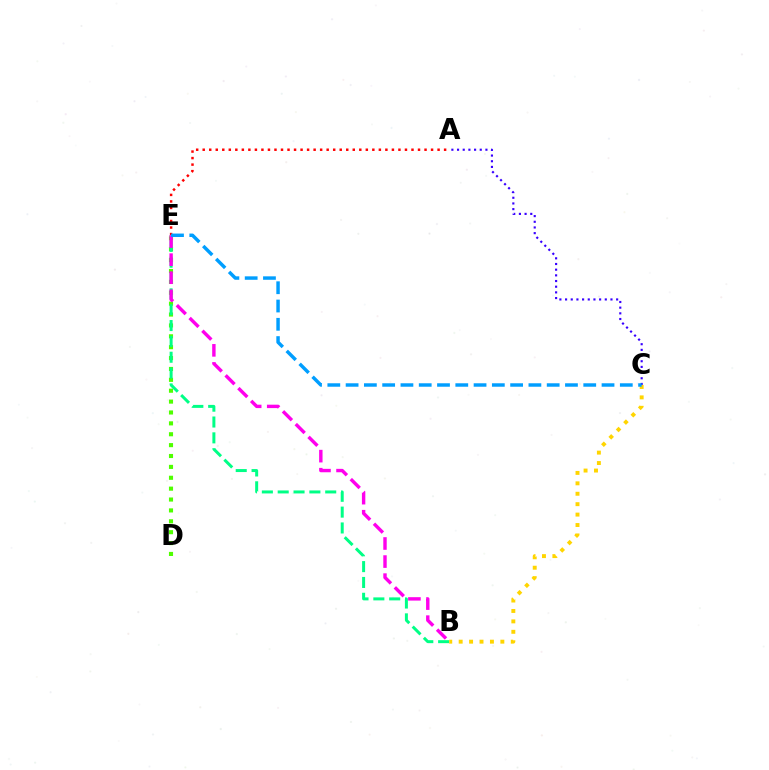{('D', 'E'): [{'color': '#4fff00', 'line_style': 'dotted', 'thickness': 2.96}], ('A', 'E'): [{'color': '#ff0000', 'line_style': 'dotted', 'thickness': 1.77}], ('B', 'E'): [{'color': '#00ff86', 'line_style': 'dashed', 'thickness': 2.15}, {'color': '#ff00ed', 'line_style': 'dashed', 'thickness': 2.45}], ('A', 'C'): [{'color': '#3700ff', 'line_style': 'dotted', 'thickness': 1.54}], ('B', 'C'): [{'color': '#ffd500', 'line_style': 'dotted', 'thickness': 2.83}], ('C', 'E'): [{'color': '#009eff', 'line_style': 'dashed', 'thickness': 2.48}]}